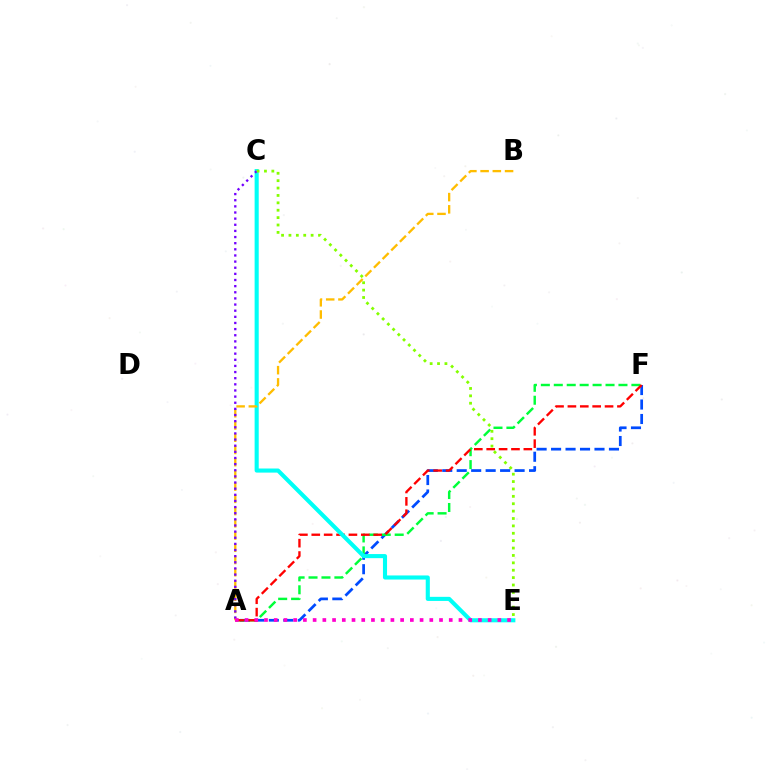{('A', 'F'): [{'color': '#004bff', 'line_style': 'dashed', 'thickness': 1.97}, {'color': '#00ff39', 'line_style': 'dashed', 'thickness': 1.76}, {'color': '#ff0000', 'line_style': 'dashed', 'thickness': 1.68}], ('C', 'E'): [{'color': '#00fff6', 'line_style': 'solid', 'thickness': 2.95}, {'color': '#84ff00', 'line_style': 'dotted', 'thickness': 2.01}], ('A', 'B'): [{'color': '#ffbd00', 'line_style': 'dashed', 'thickness': 1.66}], ('A', 'C'): [{'color': '#7200ff', 'line_style': 'dotted', 'thickness': 1.67}], ('A', 'E'): [{'color': '#ff00cf', 'line_style': 'dotted', 'thickness': 2.64}]}